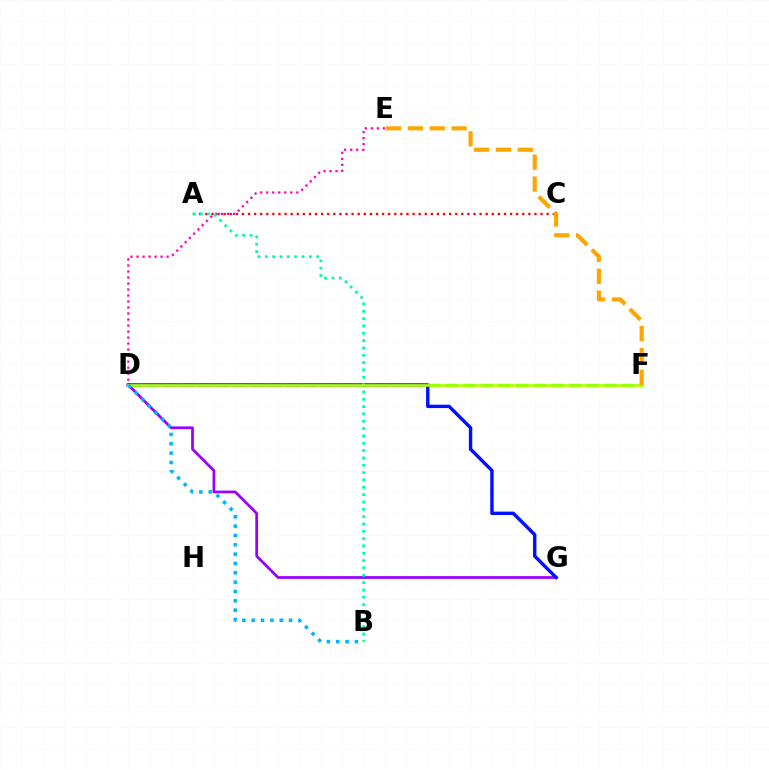{('D', 'G'): [{'color': '#9b00ff', 'line_style': 'solid', 'thickness': 1.98}, {'color': '#0010ff', 'line_style': 'solid', 'thickness': 2.46}], ('D', 'F'): [{'color': '#08ff00', 'line_style': 'dashed', 'thickness': 2.39}, {'color': '#b3ff00', 'line_style': 'solid', 'thickness': 1.94}], ('A', 'C'): [{'color': '#ff0000', 'line_style': 'dotted', 'thickness': 1.66}], ('D', 'E'): [{'color': '#ff00bd', 'line_style': 'dotted', 'thickness': 1.63}], ('A', 'B'): [{'color': '#00ff9d', 'line_style': 'dotted', 'thickness': 1.99}], ('B', 'D'): [{'color': '#00b5ff', 'line_style': 'dotted', 'thickness': 2.54}], ('E', 'F'): [{'color': '#ffa500', 'line_style': 'dashed', 'thickness': 2.97}]}